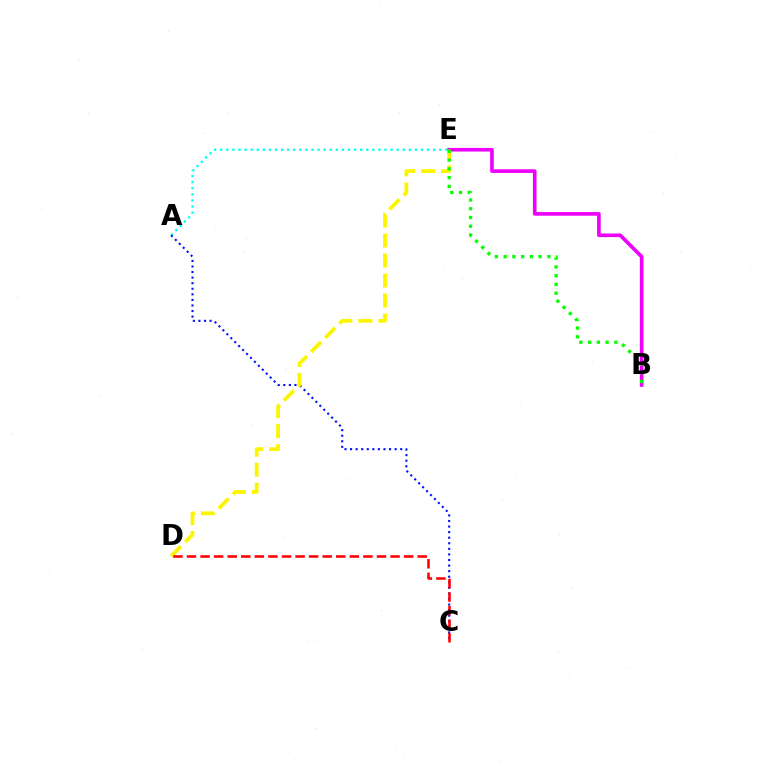{('A', 'E'): [{'color': '#00fff6', 'line_style': 'dotted', 'thickness': 1.65}], ('B', 'E'): [{'color': '#ee00ff', 'line_style': 'solid', 'thickness': 2.62}, {'color': '#08ff00', 'line_style': 'dotted', 'thickness': 2.38}], ('A', 'C'): [{'color': '#0010ff', 'line_style': 'dotted', 'thickness': 1.51}], ('D', 'E'): [{'color': '#fcf500', 'line_style': 'dashed', 'thickness': 2.72}], ('C', 'D'): [{'color': '#ff0000', 'line_style': 'dashed', 'thickness': 1.84}]}